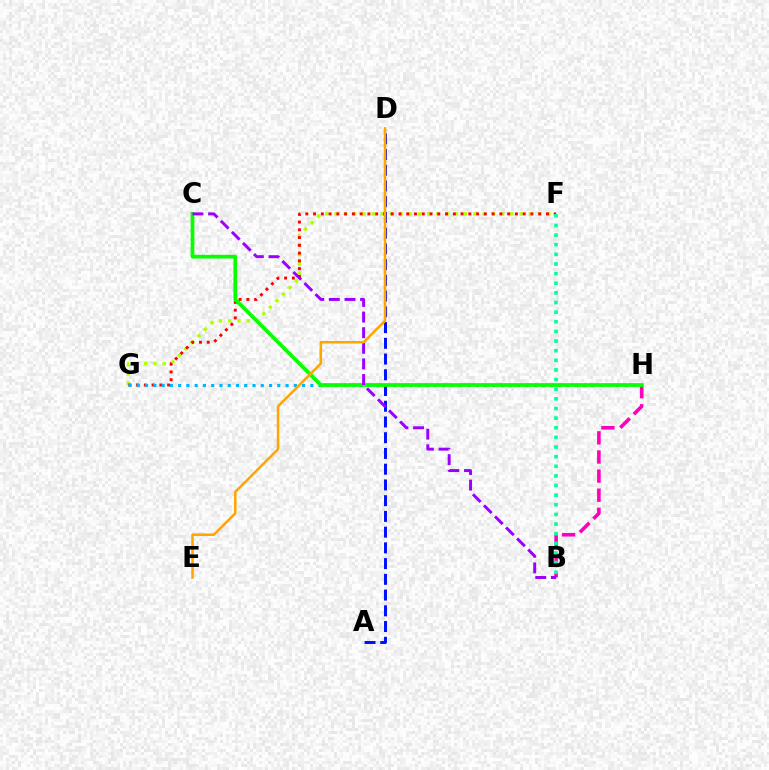{('F', 'G'): [{'color': '#b3ff00', 'line_style': 'dotted', 'thickness': 2.51}, {'color': '#ff0000', 'line_style': 'dotted', 'thickness': 2.11}], ('B', 'H'): [{'color': '#ff00bd', 'line_style': 'dashed', 'thickness': 2.6}], ('G', 'H'): [{'color': '#00b5ff', 'line_style': 'dotted', 'thickness': 2.25}], ('B', 'F'): [{'color': '#00ff9d', 'line_style': 'dotted', 'thickness': 2.62}], ('A', 'D'): [{'color': '#0010ff', 'line_style': 'dashed', 'thickness': 2.14}], ('C', 'H'): [{'color': '#08ff00', 'line_style': 'solid', 'thickness': 2.68}], ('B', 'C'): [{'color': '#9b00ff', 'line_style': 'dashed', 'thickness': 2.12}], ('D', 'E'): [{'color': '#ffa500', 'line_style': 'solid', 'thickness': 1.82}]}